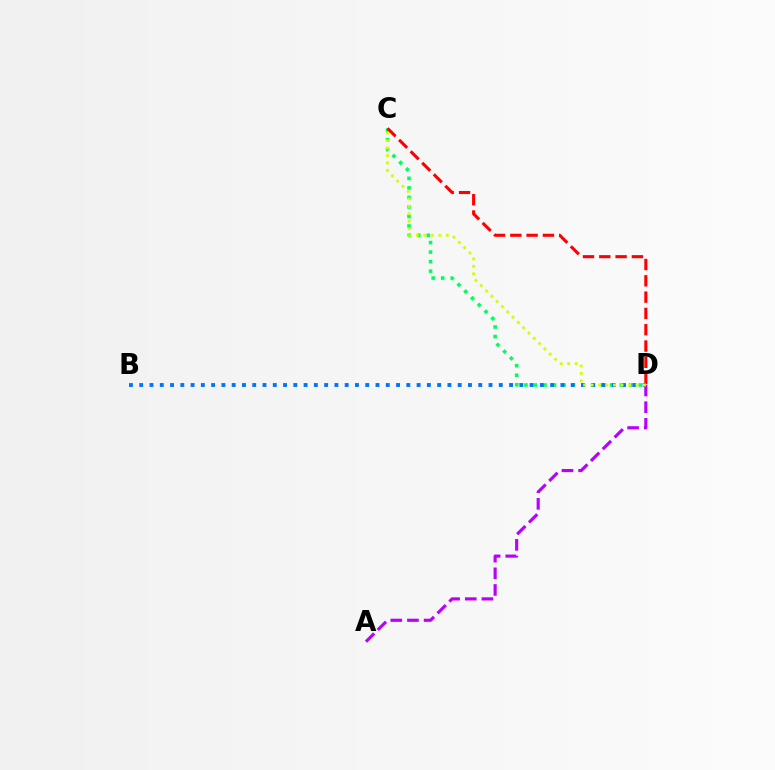{('A', 'D'): [{'color': '#b900ff', 'line_style': 'dashed', 'thickness': 2.26}], ('C', 'D'): [{'color': '#00ff5c', 'line_style': 'dotted', 'thickness': 2.59}, {'color': '#ff0000', 'line_style': 'dashed', 'thickness': 2.21}, {'color': '#d1ff00', 'line_style': 'dotted', 'thickness': 2.03}], ('B', 'D'): [{'color': '#0074ff', 'line_style': 'dotted', 'thickness': 2.79}]}